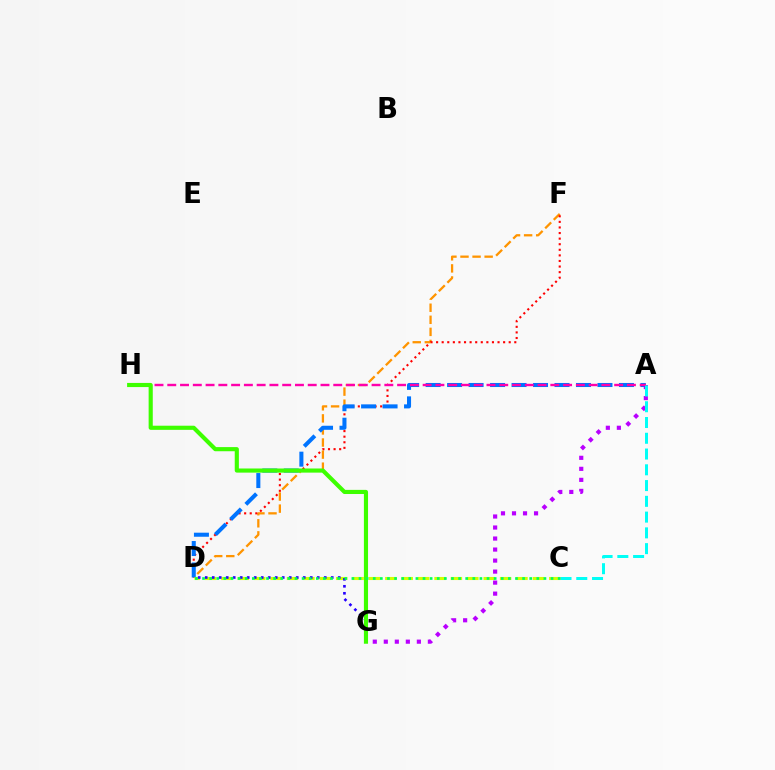{('A', 'G'): [{'color': '#b900ff', 'line_style': 'dotted', 'thickness': 2.99}], ('D', 'F'): [{'color': '#ff9400', 'line_style': 'dashed', 'thickness': 1.64}, {'color': '#ff0000', 'line_style': 'dotted', 'thickness': 1.52}], ('A', 'D'): [{'color': '#0074ff', 'line_style': 'dashed', 'thickness': 2.92}], ('C', 'D'): [{'color': '#d1ff00', 'line_style': 'dashed', 'thickness': 2.23}, {'color': '#00ff5c', 'line_style': 'dotted', 'thickness': 1.93}], ('D', 'G'): [{'color': '#2500ff', 'line_style': 'dotted', 'thickness': 1.9}], ('A', 'H'): [{'color': '#ff00ac', 'line_style': 'dashed', 'thickness': 1.73}], ('G', 'H'): [{'color': '#3dff00', 'line_style': 'solid', 'thickness': 2.97}], ('A', 'C'): [{'color': '#00fff6', 'line_style': 'dashed', 'thickness': 2.14}]}